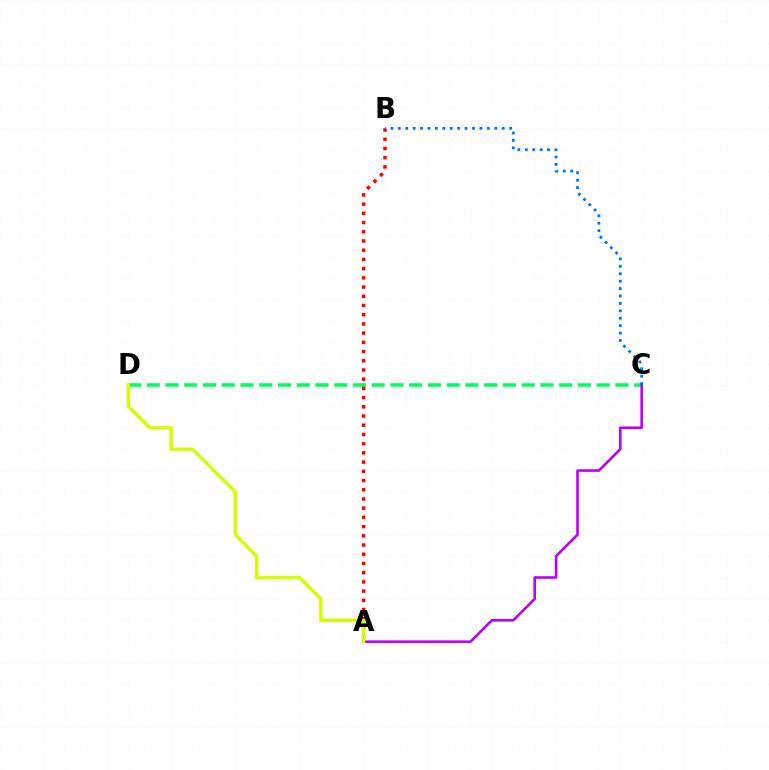{('C', 'D'): [{'color': '#00ff5c', 'line_style': 'dashed', 'thickness': 2.55}], ('A', 'B'): [{'color': '#ff0000', 'line_style': 'dotted', 'thickness': 2.5}], ('A', 'C'): [{'color': '#b900ff', 'line_style': 'solid', 'thickness': 1.88}], ('B', 'C'): [{'color': '#0074ff', 'line_style': 'dotted', 'thickness': 2.02}], ('A', 'D'): [{'color': '#d1ff00', 'line_style': 'solid', 'thickness': 2.45}]}